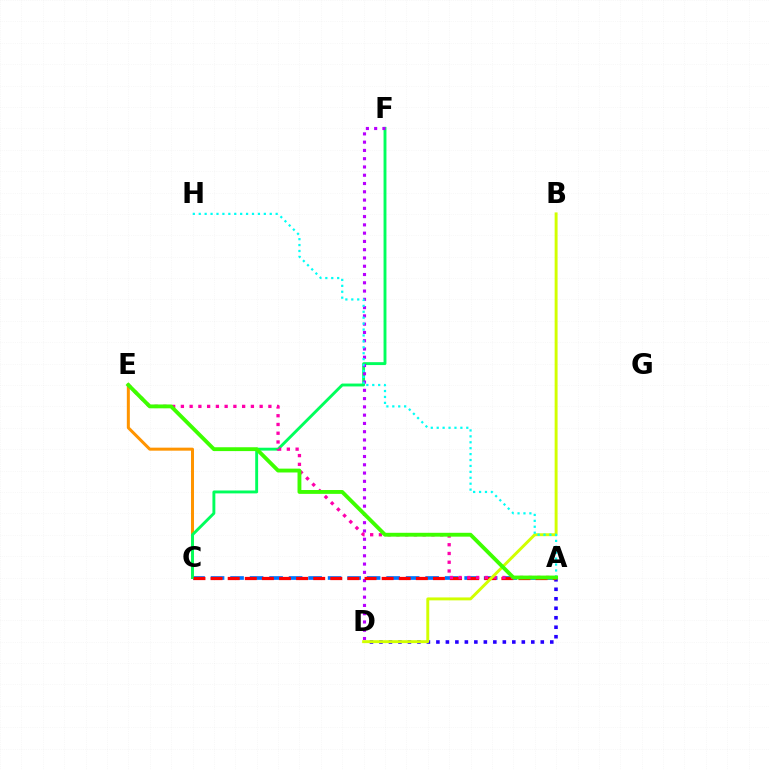{('A', 'D'): [{'color': '#2500ff', 'line_style': 'dotted', 'thickness': 2.58}], ('A', 'C'): [{'color': '#0074ff', 'line_style': 'dashed', 'thickness': 2.65}, {'color': '#ff0000', 'line_style': 'dashed', 'thickness': 2.32}], ('C', 'E'): [{'color': '#ff9400', 'line_style': 'solid', 'thickness': 2.17}], ('C', 'F'): [{'color': '#00ff5c', 'line_style': 'solid', 'thickness': 2.08}], ('D', 'F'): [{'color': '#b900ff', 'line_style': 'dotted', 'thickness': 2.25}], ('A', 'E'): [{'color': '#ff00ac', 'line_style': 'dotted', 'thickness': 2.38}, {'color': '#3dff00', 'line_style': 'solid', 'thickness': 2.77}], ('B', 'D'): [{'color': '#d1ff00', 'line_style': 'solid', 'thickness': 2.11}], ('A', 'H'): [{'color': '#00fff6', 'line_style': 'dotted', 'thickness': 1.61}]}